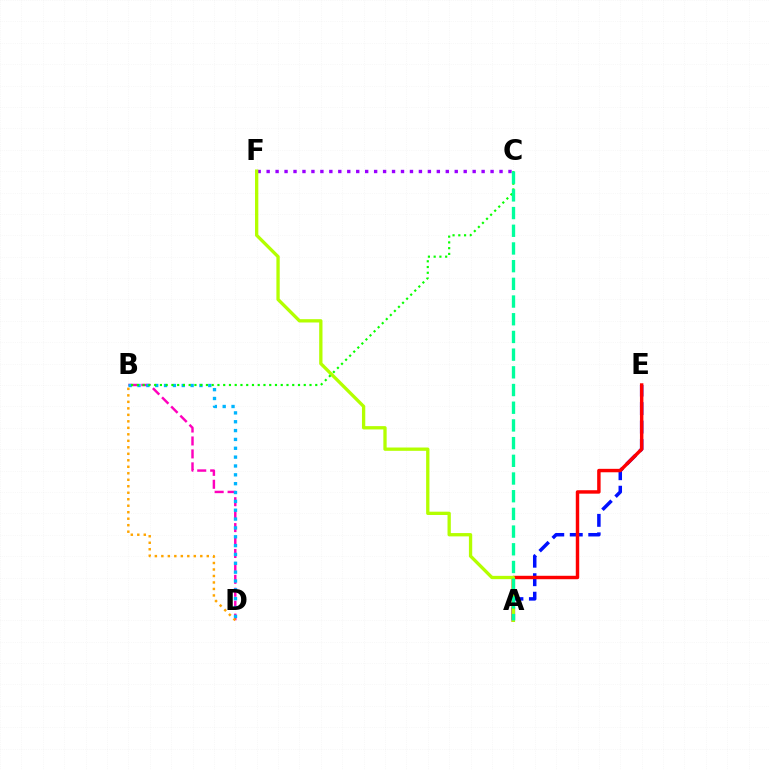{('B', 'D'): [{'color': '#ff00bd', 'line_style': 'dashed', 'thickness': 1.76}, {'color': '#00b5ff', 'line_style': 'dotted', 'thickness': 2.4}, {'color': '#ffa500', 'line_style': 'dotted', 'thickness': 1.76}], ('A', 'E'): [{'color': '#0010ff', 'line_style': 'dashed', 'thickness': 2.51}, {'color': '#ff0000', 'line_style': 'solid', 'thickness': 2.48}], ('C', 'F'): [{'color': '#9b00ff', 'line_style': 'dotted', 'thickness': 2.43}], ('A', 'F'): [{'color': '#b3ff00', 'line_style': 'solid', 'thickness': 2.38}], ('B', 'C'): [{'color': '#08ff00', 'line_style': 'dotted', 'thickness': 1.56}], ('A', 'C'): [{'color': '#00ff9d', 'line_style': 'dashed', 'thickness': 2.4}]}